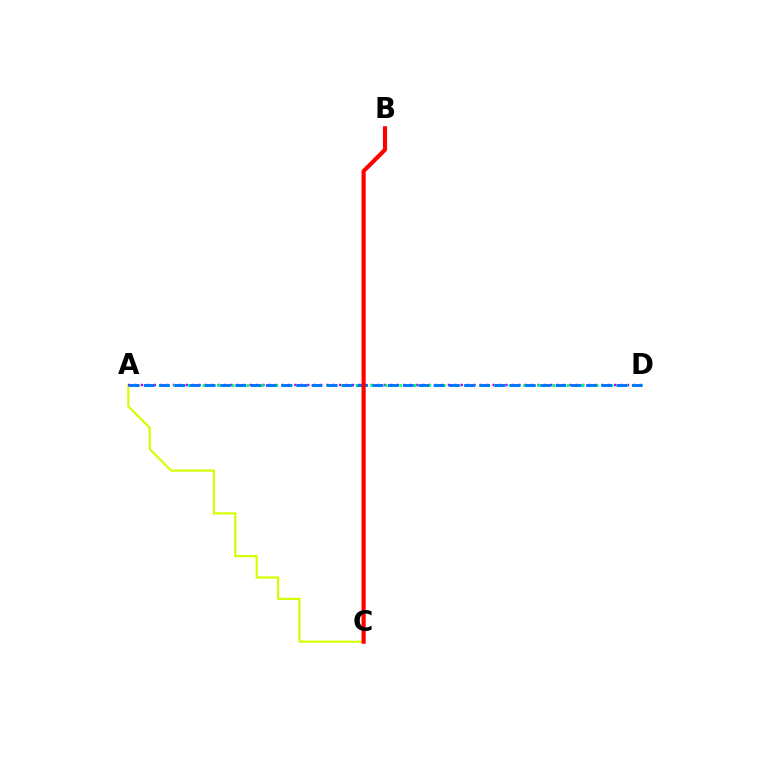{('A', 'C'): [{'color': '#d1ff00', 'line_style': 'solid', 'thickness': 1.56}], ('A', 'D'): [{'color': '#b900ff', 'line_style': 'dotted', 'thickness': 1.74}, {'color': '#00ff5c', 'line_style': 'dotted', 'thickness': 1.98}, {'color': '#0074ff', 'line_style': 'dashed', 'thickness': 2.07}], ('B', 'C'): [{'color': '#ff0000', 'line_style': 'solid', 'thickness': 2.98}]}